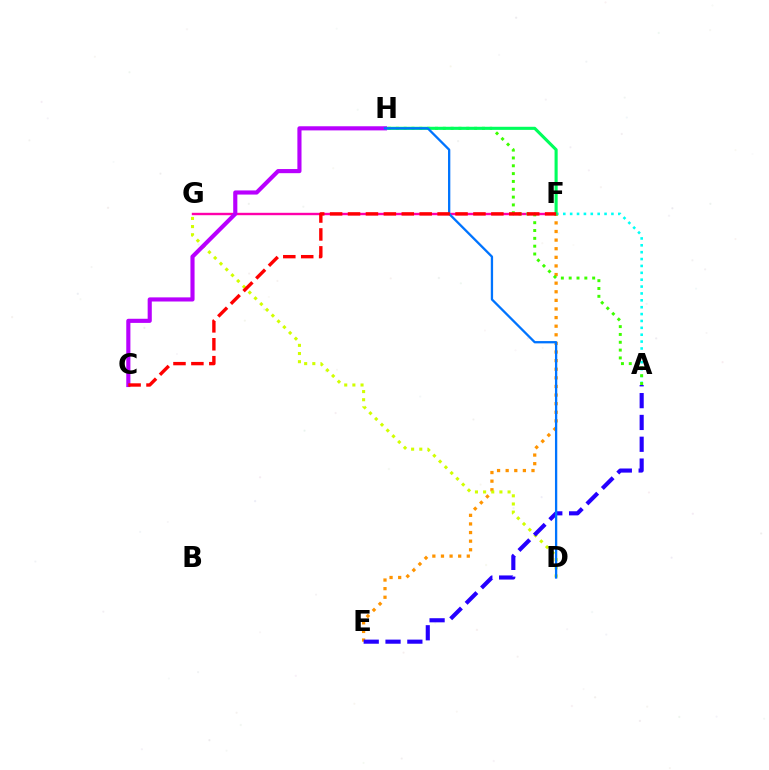{('A', 'F'): [{'color': '#00fff6', 'line_style': 'dotted', 'thickness': 1.87}], ('F', 'G'): [{'color': '#ff00ac', 'line_style': 'solid', 'thickness': 1.73}], ('E', 'F'): [{'color': '#ff9400', 'line_style': 'dotted', 'thickness': 2.34}], ('A', 'H'): [{'color': '#3dff00', 'line_style': 'dotted', 'thickness': 2.13}], ('F', 'H'): [{'color': '#00ff5c', 'line_style': 'solid', 'thickness': 2.23}], ('D', 'G'): [{'color': '#d1ff00', 'line_style': 'dotted', 'thickness': 2.22}], ('C', 'H'): [{'color': '#b900ff', 'line_style': 'solid', 'thickness': 2.97}], ('A', 'E'): [{'color': '#2500ff', 'line_style': 'dashed', 'thickness': 2.96}], ('D', 'H'): [{'color': '#0074ff', 'line_style': 'solid', 'thickness': 1.66}], ('C', 'F'): [{'color': '#ff0000', 'line_style': 'dashed', 'thickness': 2.43}]}